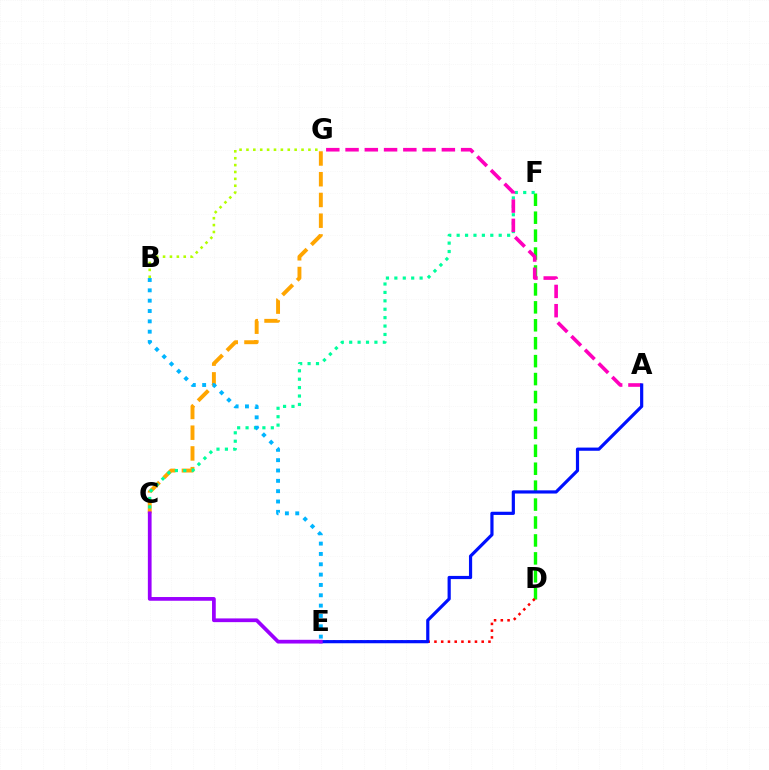{('B', 'G'): [{'color': '#b3ff00', 'line_style': 'dotted', 'thickness': 1.87}], ('D', 'F'): [{'color': '#08ff00', 'line_style': 'dashed', 'thickness': 2.44}], ('D', 'E'): [{'color': '#ff0000', 'line_style': 'dotted', 'thickness': 1.83}], ('C', 'G'): [{'color': '#ffa500', 'line_style': 'dashed', 'thickness': 2.82}], ('C', 'F'): [{'color': '#00ff9d', 'line_style': 'dotted', 'thickness': 2.29}], ('B', 'E'): [{'color': '#00b5ff', 'line_style': 'dotted', 'thickness': 2.81}], ('A', 'G'): [{'color': '#ff00bd', 'line_style': 'dashed', 'thickness': 2.62}], ('A', 'E'): [{'color': '#0010ff', 'line_style': 'solid', 'thickness': 2.29}], ('C', 'E'): [{'color': '#9b00ff', 'line_style': 'solid', 'thickness': 2.68}]}